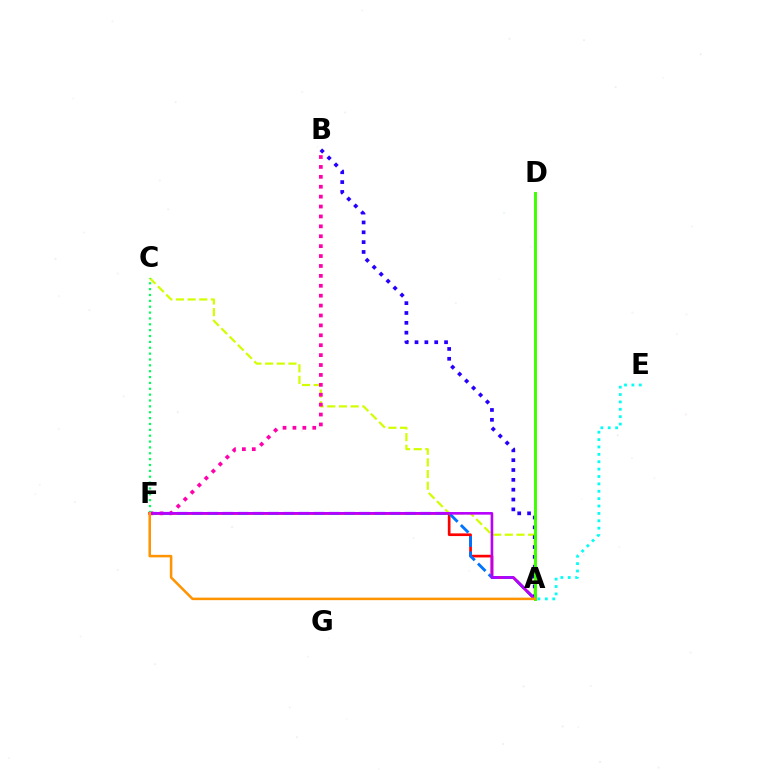{('A', 'F'): [{'color': '#ff0000', 'line_style': 'solid', 'thickness': 1.93}, {'color': '#0074ff', 'line_style': 'dashed', 'thickness': 2.06}, {'color': '#b900ff', 'line_style': 'solid', 'thickness': 1.89}, {'color': '#ff9400', 'line_style': 'solid', 'thickness': 1.81}], ('A', 'E'): [{'color': '#00fff6', 'line_style': 'dotted', 'thickness': 2.01}], ('A', 'C'): [{'color': '#d1ff00', 'line_style': 'dashed', 'thickness': 1.58}], ('A', 'B'): [{'color': '#2500ff', 'line_style': 'dotted', 'thickness': 2.67}], ('B', 'F'): [{'color': '#ff00ac', 'line_style': 'dotted', 'thickness': 2.69}], ('C', 'F'): [{'color': '#00ff5c', 'line_style': 'dotted', 'thickness': 1.59}], ('A', 'D'): [{'color': '#3dff00', 'line_style': 'solid', 'thickness': 2.11}]}